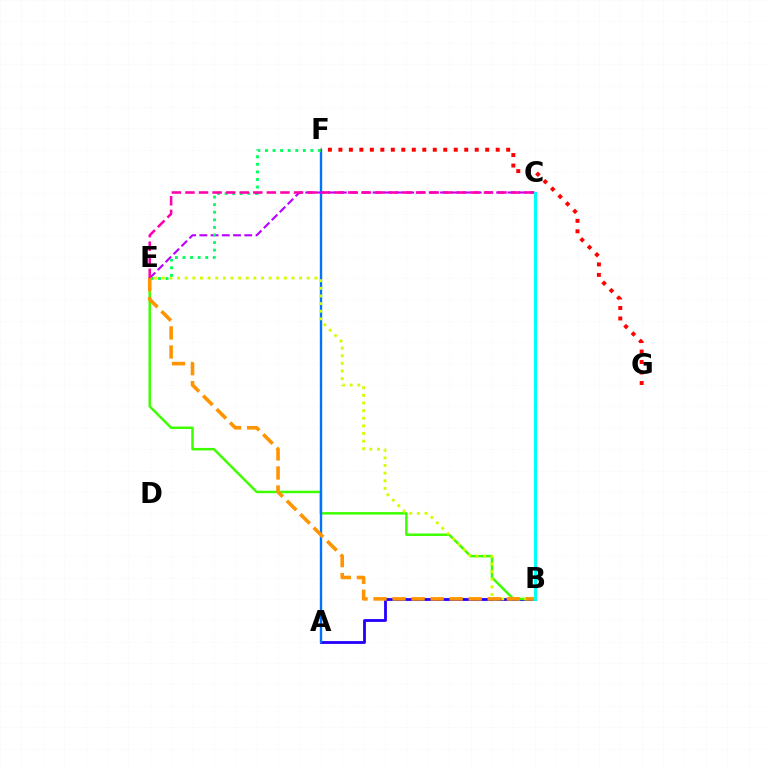{('A', 'B'): [{'color': '#2500ff', 'line_style': 'solid', 'thickness': 2.02}], ('B', 'E'): [{'color': '#3dff00', 'line_style': 'solid', 'thickness': 1.79}, {'color': '#d1ff00', 'line_style': 'dotted', 'thickness': 2.07}, {'color': '#ff9400', 'line_style': 'dashed', 'thickness': 2.59}], ('A', 'F'): [{'color': '#0074ff', 'line_style': 'solid', 'thickness': 1.72}], ('C', 'E'): [{'color': '#b900ff', 'line_style': 'dashed', 'thickness': 1.53}, {'color': '#ff00ac', 'line_style': 'dashed', 'thickness': 1.84}], ('E', 'F'): [{'color': '#00ff5c', 'line_style': 'dotted', 'thickness': 2.06}], ('F', 'G'): [{'color': '#ff0000', 'line_style': 'dotted', 'thickness': 2.85}], ('B', 'C'): [{'color': '#00fff6', 'line_style': 'solid', 'thickness': 2.25}]}